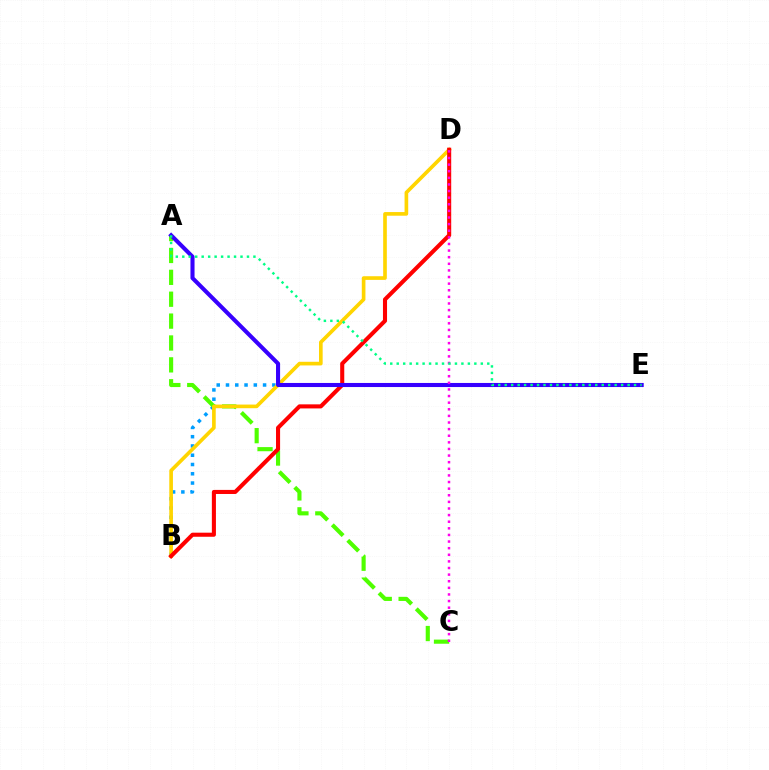{('B', 'E'): [{'color': '#009eff', 'line_style': 'dotted', 'thickness': 2.52}], ('A', 'C'): [{'color': '#4fff00', 'line_style': 'dashed', 'thickness': 2.97}], ('B', 'D'): [{'color': '#ffd500', 'line_style': 'solid', 'thickness': 2.63}, {'color': '#ff0000', 'line_style': 'solid', 'thickness': 2.94}], ('A', 'E'): [{'color': '#3700ff', 'line_style': 'solid', 'thickness': 2.94}, {'color': '#00ff86', 'line_style': 'dotted', 'thickness': 1.76}], ('C', 'D'): [{'color': '#ff00ed', 'line_style': 'dotted', 'thickness': 1.8}]}